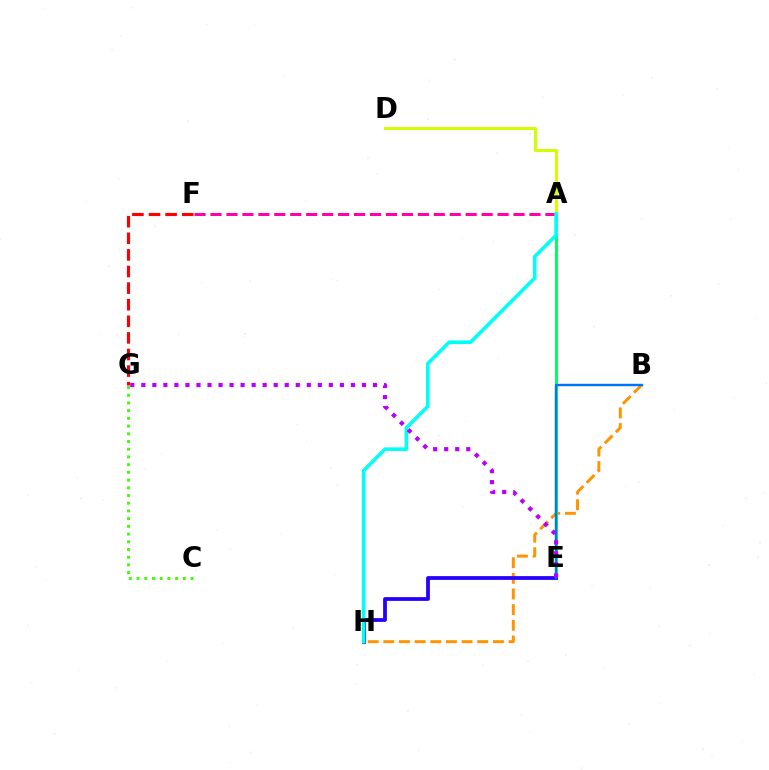{('C', 'G'): [{'color': '#3dff00', 'line_style': 'dotted', 'thickness': 2.1}], ('B', 'H'): [{'color': '#ff9400', 'line_style': 'dashed', 'thickness': 2.13}], ('A', 'E'): [{'color': '#00ff5c', 'line_style': 'solid', 'thickness': 2.12}], ('E', 'H'): [{'color': '#2500ff', 'line_style': 'solid', 'thickness': 2.72}], ('F', 'G'): [{'color': '#ff0000', 'line_style': 'dashed', 'thickness': 2.26}], ('A', 'F'): [{'color': '#ff00ac', 'line_style': 'dashed', 'thickness': 2.17}], ('B', 'E'): [{'color': '#0074ff', 'line_style': 'solid', 'thickness': 1.75}], ('A', 'D'): [{'color': '#d1ff00', 'line_style': 'solid', 'thickness': 2.19}], ('A', 'H'): [{'color': '#00fff6', 'line_style': 'solid', 'thickness': 2.58}], ('E', 'G'): [{'color': '#b900ff', 'line_style': 'dotted', 'thickness': 3.0}]}